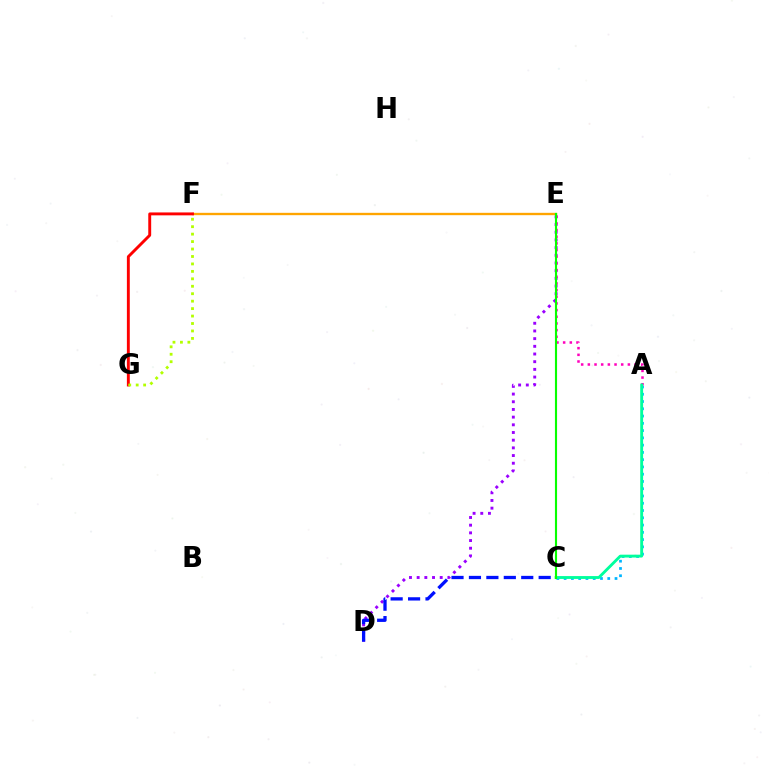{('D', 'E'): [{'color': '#9b00ff', 'line_style': 'dotted', 'thickness': 2.09}], ('A', 'C'): [{'color': '#00b5ff', 'line_style': 'dotted', 'thickness': 1.97}, {'color': '#00ff9d', 'line_style': 'solid', 'thickness': 2.06}], ('A', 'E'): [{'color': '#ff00bd', 'line_style': 'dotted', 'thickness': 1.81}], ('E', 'F'): [{'color': '#ffa500', 'line_style': 'solid', 'thickness': 1.69}], ('C', 'D'): [{'color': '#0010ff', 'line_style': 'dashed', 'thickness': 2.37}], ('F', 'G'): [{'color': '#ff0000', 'line_style': 'solid', 'thickness': 2.09}, {'color': '#b3ff00', 'line_style': 'dotted', 'thickness': 2.02}], ('C', 'E'): [{'color': '#08ff00', 'line_style': 'solid', 'thickness': 1.53}]}